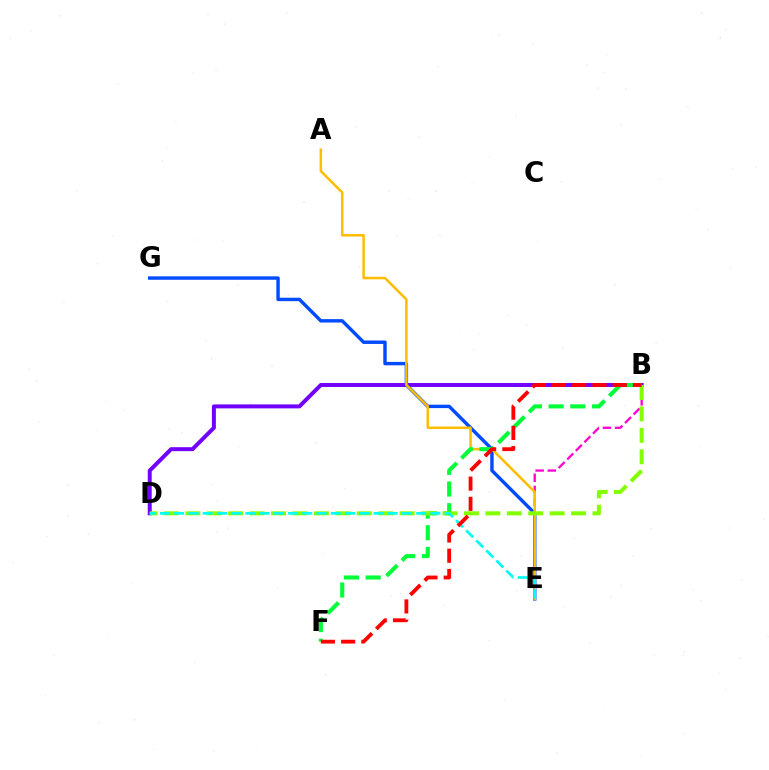{('B', 'D'): [{'color': '#7200ff', 'line_style': 'solid', 'thickness': 2.86}, {'color': '#84ff00', 'line_style': 'dashed', 'thickness': 2.91}], ('E', 'G'): [{'color': '#004bff', 'line_style': 'solid', 'thickness': 2.46}], ('B', 'E'): [{'color': '#ff00cf', 'line_style': 'dashed', 'thickness': 1.65}], ('A', 'E'): [{'color': '#ffbd00', 'line_style': 'solid', 'thickness': 1.81}], ('B', 'F'): [{'color': '#00ff39', 'line_style': 'dashed', 'thickness': 2.95}, {'color': '#ff0000', 'line_style': 'dashed', 'thickness': 2.75}], ('D', 'E'): [{'color': '#00fff6', 'line_style': 'dashed', 'thickness': 1.93}]}